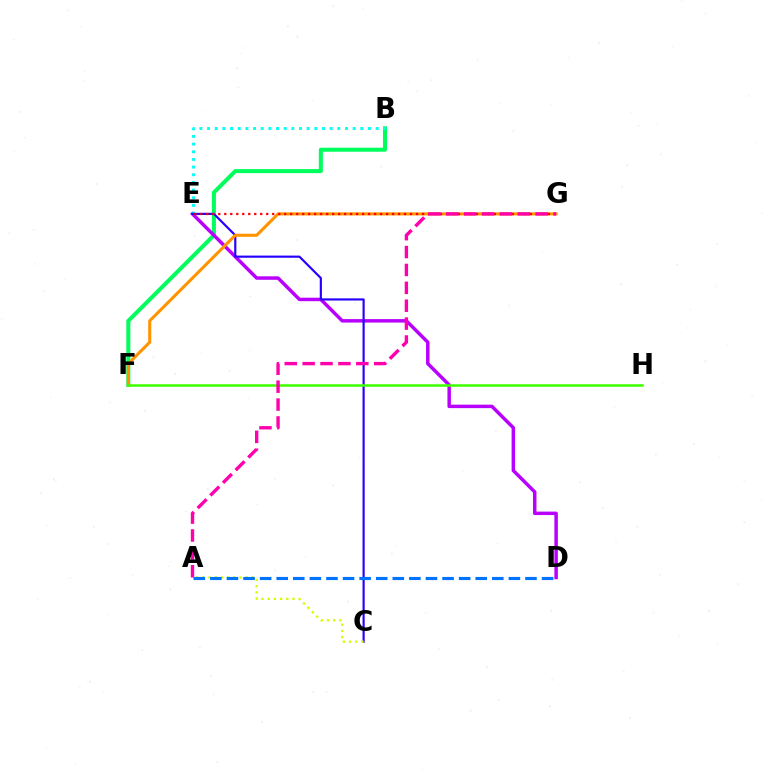{('B', 'F'): [{'color': '#00ff5c', 'line_style': 'solid', 'thickness': 2.9}], ('D', 'E'): [{'color': '#b900ff', 'line_style': 'solid', 'thickness': 2.5}], ('B', 'E'): [{'color': '#00fff6', 'line_style': 'dotted', 'thickness': 2.08}], ('C', 'E'): [{'color': '#2500ff', 'line_style': 'solid', 'thickness': 1.56}], ('F', 'G'): [{'color': '#ff9400', 'line_style': 'solid', 'thickness': 2.21}], ('E', 'G'): [{'color': '#ff0000', 'line_style': 'dotted', 'thickness': 1.63}], ('F', 'H'): [{'color': '#3dff00', 'line_style': 'solid', 'thickness': 1.82}], ('A', 'C'): [{'color': '#d1ff00', 'line_style': 'dotted', 'thickness': 1.68}], ('A', 'G'): [{'color': '#ff00ac', 'line_style': 'dashed', 'thickness': 2.43}], ('A', 'D'): [{'color': '#0074ff', 'line_style': 'dashed', 'thickness': 2.25}]}